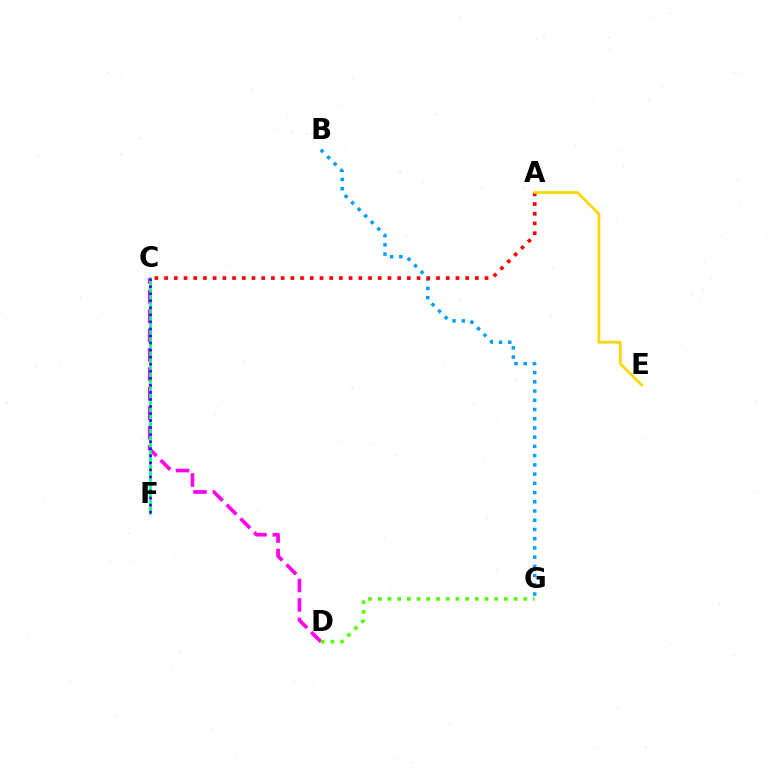{('C', 'D'): [{'color': '#ff00ed', 'line_style': 'dashed', 'thickness': 2.64}], ('B', 'G'): [{'color': '#009eff', 'line_style': 'dotted', 'thickness': 2.51}], ('A', 'C'): [{'color': '#ff0000', 'line_style': 'dotted', 'thickness': 2.64}], ('C', 'F'): [{'color': '#00ff86', 'line_style': 'solid', 'thickness': 1.86}, {'color': '#3700ff', 'line_style': 'dotted', 'thickness': 1.91}], ('A', 'E'): [{'color': '#ffd500', 'line_style': 'solid', 'thickness': 1.97}], ('D', 'G'): [{'color': '#4fff00', 'line_style': 'dotted', 'thickness': 2.64}]}